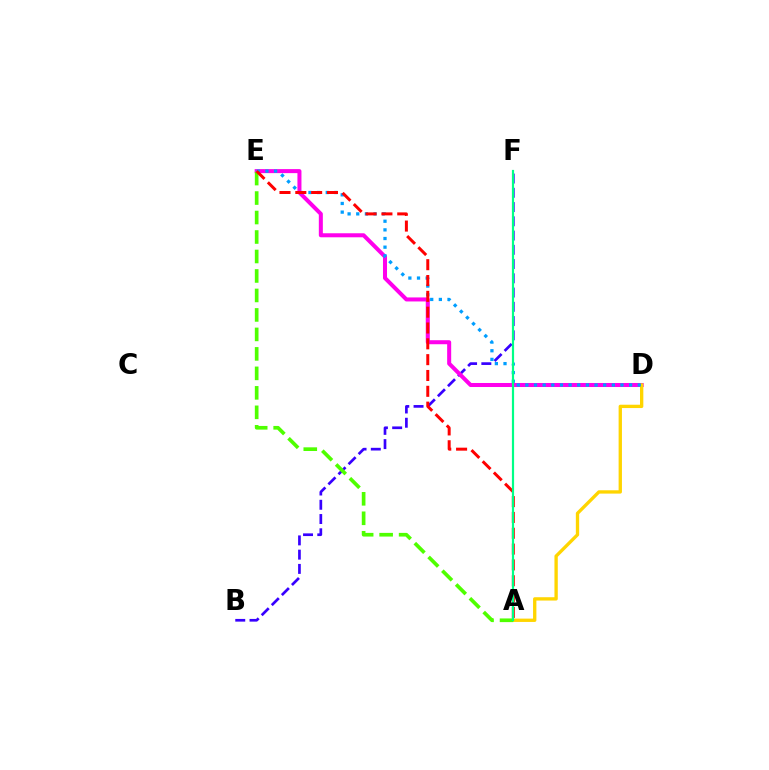{('B', 'F'): [{'color': '#3700ff', 'line_style': 'dashed', 'thickness': 1.94}], ('D', 'E'): [{'color': '#ff00ed', 'line_style': 'solid', 'thickness': 2.9}, {'color': '#009eff', 'line_style': 'dotted', 'thickness': 2.35}], ('A', 'D'): [{'color': '#ffd500', 'line_style': 'solid', 'thickness': 2.4}], ('A', 'E'): [{'color': '#4fff00', 'line_style': 'dashed', 'thickness': 2.65}, {'color': '#ff0000', 'line_style': 'dashed', 'thickness': 2.15}], ('A', 'F'): [{'color': '#00ff86', 'line_style': 'solid', 'thickness': 1.57}]}